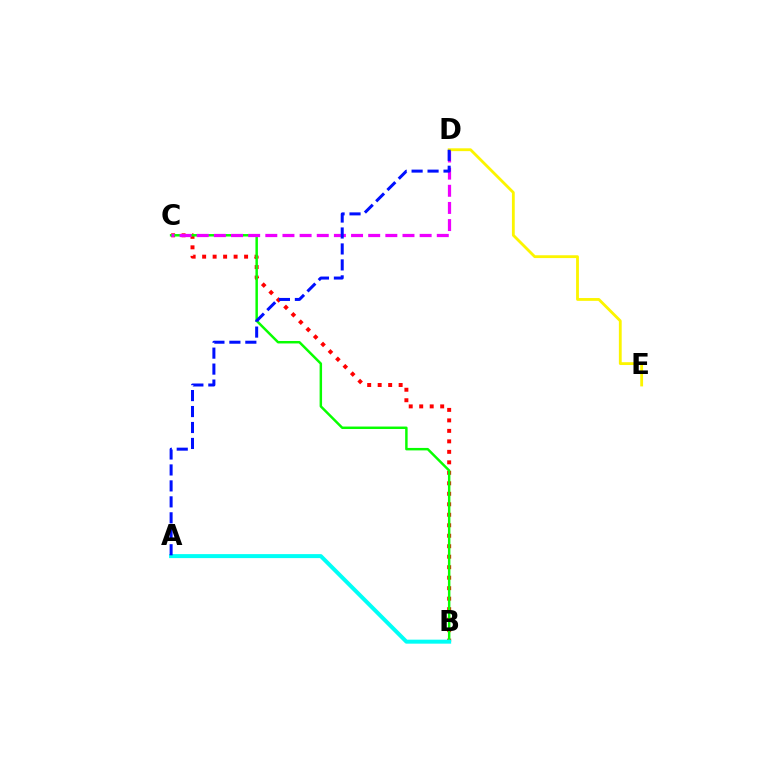{('B', 'C'): [{'color': '#ff0000', 'line_style': 'dotted', 'thickness': 2.85}, {'color': '#08ff00', 'line_style': 'solid', 'thickness': 1.78}], ('C', 'D'): [{'color': '#ee00ff', 'line_style': 'dashed', 'thickness': 2.33}], ('A', 'B'): [{'color': '#00fff6', 'line_style': 'solid', 'thickness': 2.88}], ('D', 'E'): [{'color': '#fcf500', 'line_style': 'solid', 'thickness': 2.03}], ('A', 'D'): [{'color': '#0010ff', 'line_style': 'dashed', 'thickness': 2.17}]}